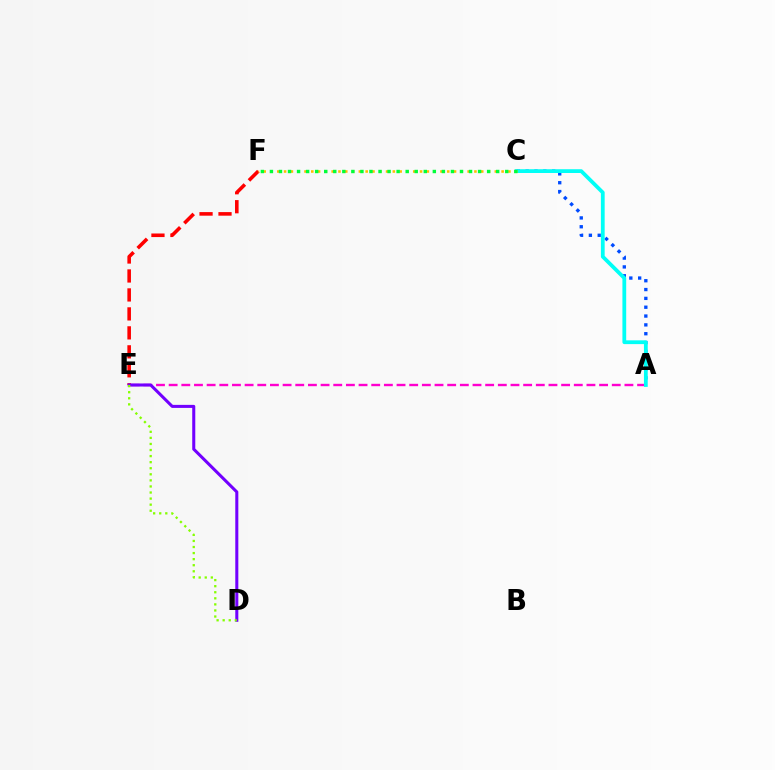{('E', 'F'): [{'color': '#ff0000', 'line_style': 'dashed', 'thickness': 2.58}], ('A', 'C'): [{'color': '#004bff', 'line_style': 'dotted', 'thickness': 2.4}, {'color': '#00fff6', 'line_style': 'solid', 'thickness': 2.72}], ('A', 'E'): [{'color': '#ff00cf', 'line_style': 'dashed', 'thickness': 1.72}], ('D', 'E'): [{'color': '#7200ff', 'line_style': 'solid', 'thickness': 2.19}, {'color': '#84ff00', 'line_style': 'dotted', 'thickness': 1.65}], ('C', 'F'): [{'color': '#ffbd00', 'line_style': 'dotted', 'thickness': 1.85}, {'color': '#00ff39', 'line_style': 'dotted', 'thickness': 2.46}]}